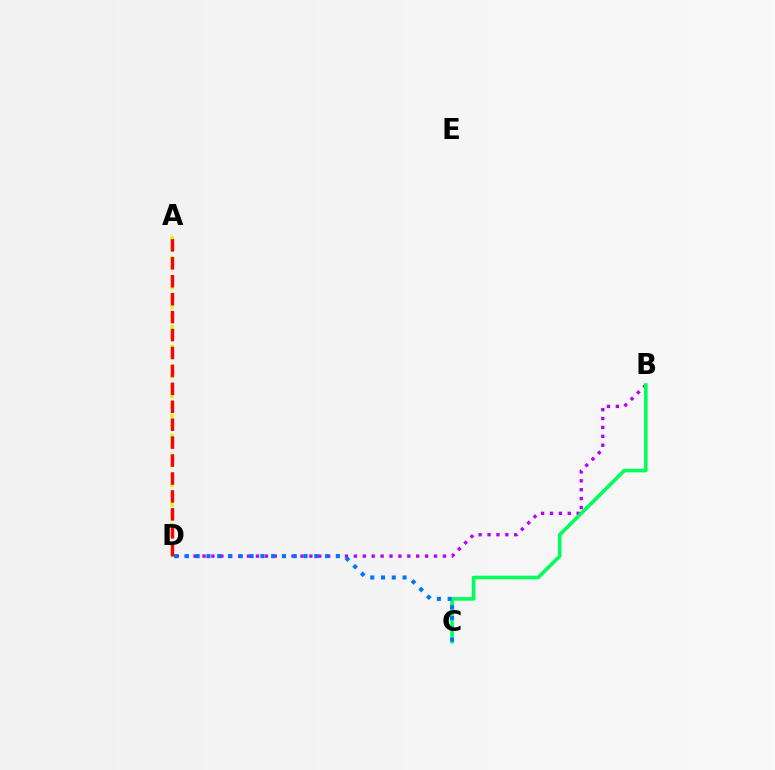{('A', 'D'): [{'color': '#d1ff00', 'line_style': 'dotted', 'thickness': 2.68}, {'color': '#ff0000', 'line_style': 'dashed', 'thickness': 2.44}], ('B', 'D'): [{'color': '#b900ff', 'line_style': 'dotted', 'thickness': 2.42}], ('B', 'C'): [{'color': '#00ff5c', 'line_style': 'solid', 'thickness': 2.6}], ('C', 'D'): [{'color': '#0074ff', 'line_style': 'dotted', 'thickness': 2.93}]}